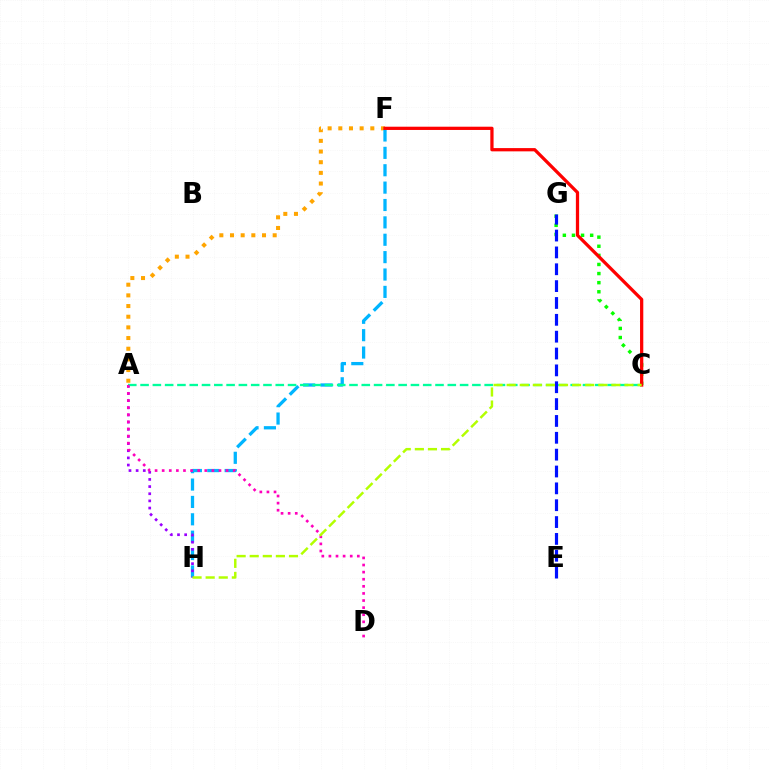{('C', 'G'): [{'color': '#08ff00', 'line_style': 'dotted', 'thickness': 2.47}], ('A', 'F'): [{'color': '#ffa500', 'line_style': 'dotted', 'thickness': 2.9}], ('E', 'G'): [{'color': '#0010ff', 'line_style': 'dashed', 'thickness': 2.29}], ('F', 'H'): [{'color': '#00b5ff', 'line_style': 'dashed', 'thickness': 2.36}], ('C', 'F'): [{'color': '#ff0000', 'line_style': 'solid', 'thickness': 2.34}], ('A', 'H'): [{'color': '#9b00ff', 'line_style': 'dotted', 'thickness': 1.94}], ('A', 'C'): [{'color': '#00ff9d', 'line_style': 'dashed', 'thickness': 1.67}], ('A', 'D'): [{'color': '#ff00bd', 'line_style': 'dotted', 'thickness': 1.93}], ('C', 'H'): [{'color': '#b3ff00', 'line_style': 'dashed', 'thickness': 1.78}]}